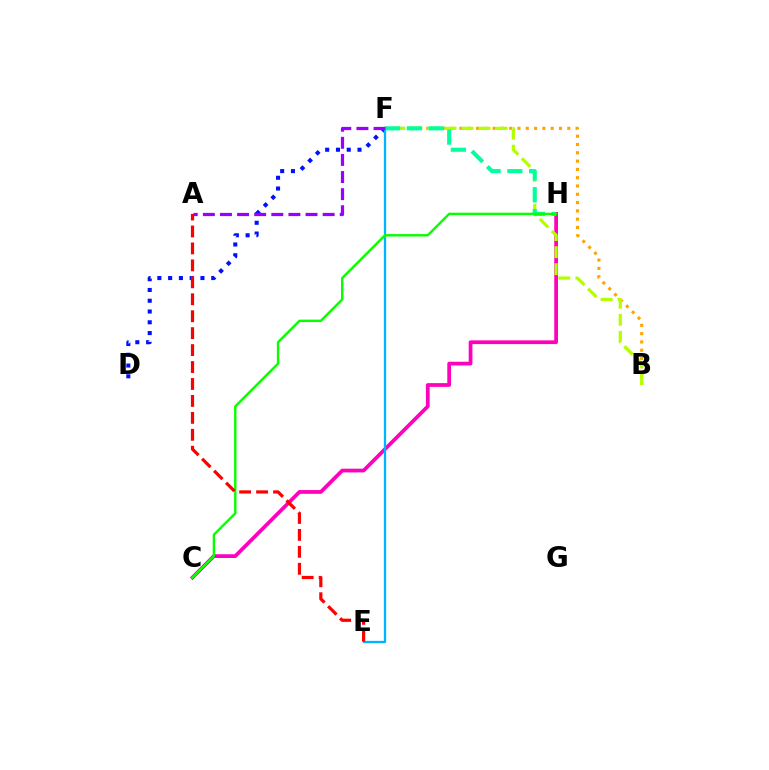{('B', 'F'): [{'color': '#ffa500', 'line_style': 'dotted', 'thickness': 2.25}, {'color': '#b3ff00', 'line_style': 'dashed', 'thickness': 2.31}], ('D', 'F'): [{'color': '#0010ff', 'line_style': 'dotted', 'thickness': 2.93}], ('C', 'H'): [{'color': '#ff00bd', 'line_style': 'solid', 'thickness': 2.69}, {'color': '#08ff00', 'line_style': 'solid', 'thickness': 1.74}], ('E', 'F'): [{'color': '#00b5ff', 'line_style': 'solid', 'thickness': 1.65}], ('F', 'H'): [{'color': '#00ff9d', 'line_style': 'dashed', 'thickness': 2.96}], ('A', 'F'): [{'color': '#9b00ff', 'line_style': 'dashed', 'thickness': 2.32}], ('A', 'E'): [{'color': '#ff0000', 'line_style': 'dashed', 'thickness': 2.3}]}